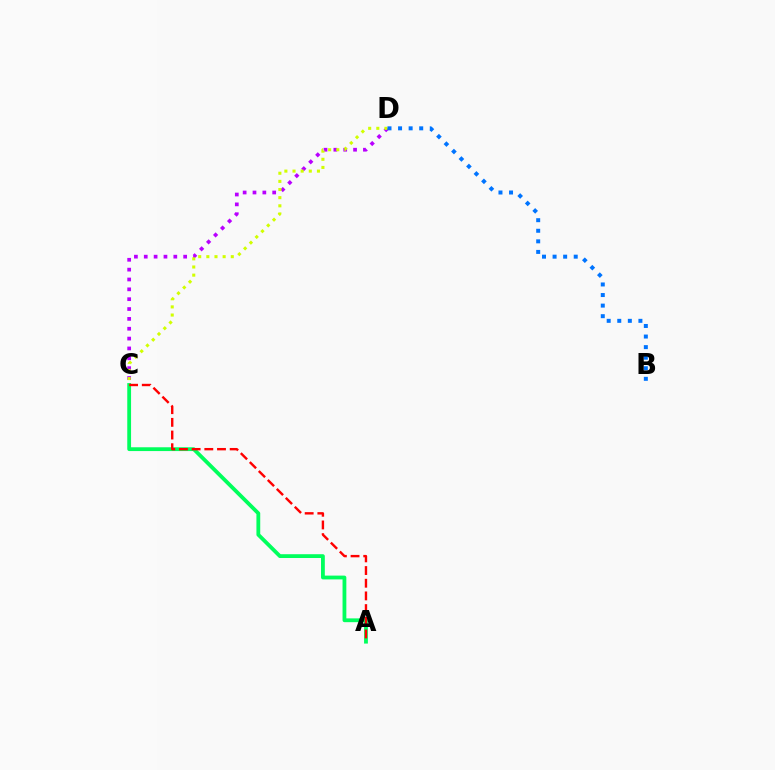{('C', 'D'): [{'color': '#b900ff', 'line_style': 'dotted', 'thickness': 2.68}, {'color': '#d1ff00', 'line_style': 'dotted', 'thickness': 2.21}], ('A', 'C'): [{'color': '#00ff5c', 'line_style': 'solid', 'thickness': 2.73}, {'color': '#ff0000', 'line_style': 'dashed', 'thickness': 1.72}], ('B', 'D'): [{'color': '#0074ff', 'line_style': 'dotted', 'thickness': 2.87}]}